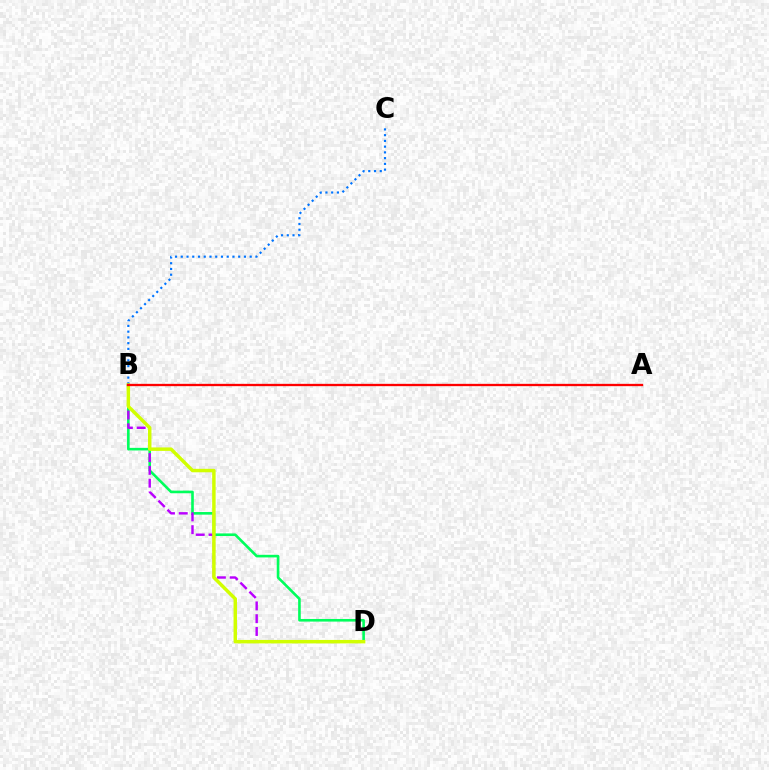{('B', 'D'): [{'color': '#00ff5c', 'line_style': 'solid', 'thickness': 1.88}, {'color': '#b900ff', 'line_style': 'dashed', 'thickness': 1.74}, {'color': '#d1ff00', 'line_style': 'solid', 'thickness': 2.49}], ('B', 'C'): [{'color': '#0074ff', 'line_style': 'dotted', 'thickness': 1.56}], ('A', 'B'): [{'color': '#ff0000', 'line_style': 'solid', 'thickness': 1.66}]}